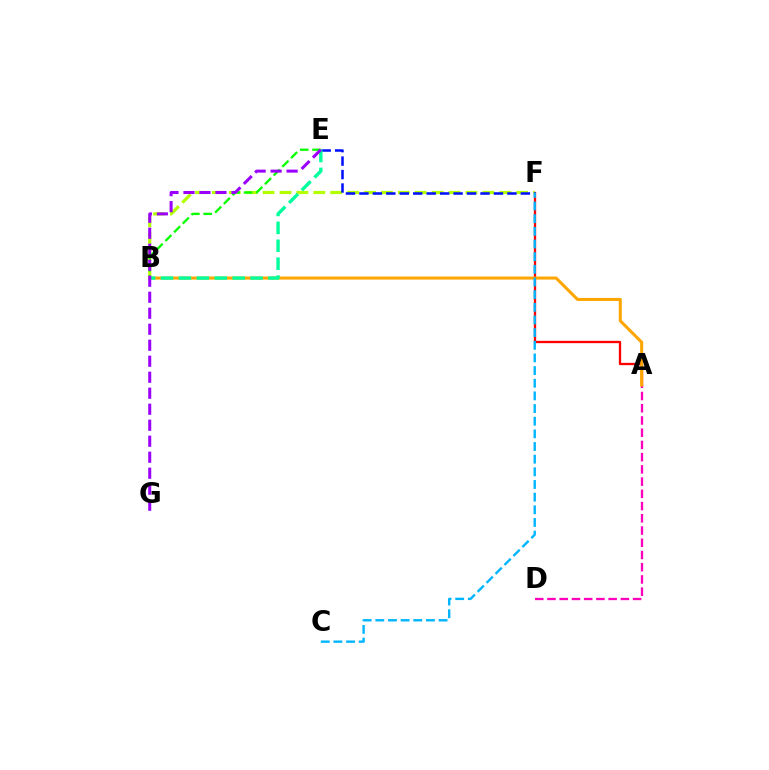{('B', 'F'): [{'color': '#b3ff00', 'line_style': 'dashed', 'thickness': 2.3}], ('A', 'F'): [{'color': '#ff0000', 'line_style': 'solid', 'thickness': 1.67}], ('E', 'F'): [{'color': '#0010ff', 'line_style': 'dashed', 'thickness': 1.83}], ('B', 'E'): [{'color': '#08ff00', 'line_style': 'dashed', 'thickness': 1.67}, {'color': '#00ff9d', 'line_style': 'dashed', 'thickness': 2.43}], ('A', 'D'): [{'color': '#ff00bd', 'line_style': 'dashed', 'thickness': 1.66}], ('A', 'B'): [{'color': '#ffa500', 'line_style': 'solid', 'thickness': 2.19}], ('E', 'G'): [{'color': '#9b00ff', 'line_style': 'dashed', 'thickness': 2.17}], ('C', 'F'): [{'color': '#00b5ff', 'line_style': 'dashed', 'thickness': 1.72}]}